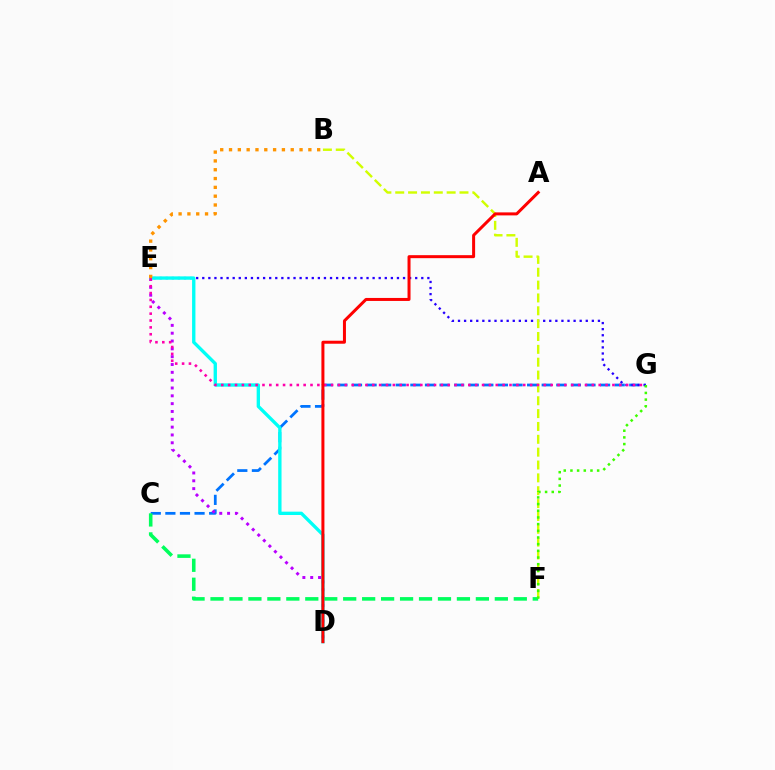{('C', 'G'): [{'color': '#0074ff', 'line_style': 'dashed', 'thickness': 1.98}], ('E', 'G'): [{'color': '#2500ff', 'line_style': 'dotted', 'thickness': 1.65}, {'color': '#ff00ac', 'line_style': 'dotted', 'thickness': 1.86}], ('D', 'E'): [{'color': '#b900ff', 'line_style': 'dotted', 'thickness': 2.13}, {'color': '#00fff6', 'line_style': 'solid', 'thickness': 2.41}], ('C', 'F'): [{'color': '#00ff5c', 'line_style': 'dashed', 'thickness': 2.58}], ('B', 'F'): [{'color': '#d1ff00', 'line_style': 'dashed', 'thickness': 1.75}], ('F', 'G'): [{'color': '#3dff00', 'line_style': 'dotted', 'thickness': 1.81}], ('A', 'D'): [{'color': '#ff0000', 'line_style': 'solid', 'thickness': 2.16}], ('B', 'E'): [{'color': '#ff9400', 'line_style': 'dotted', 'thickness': 2.4}]}